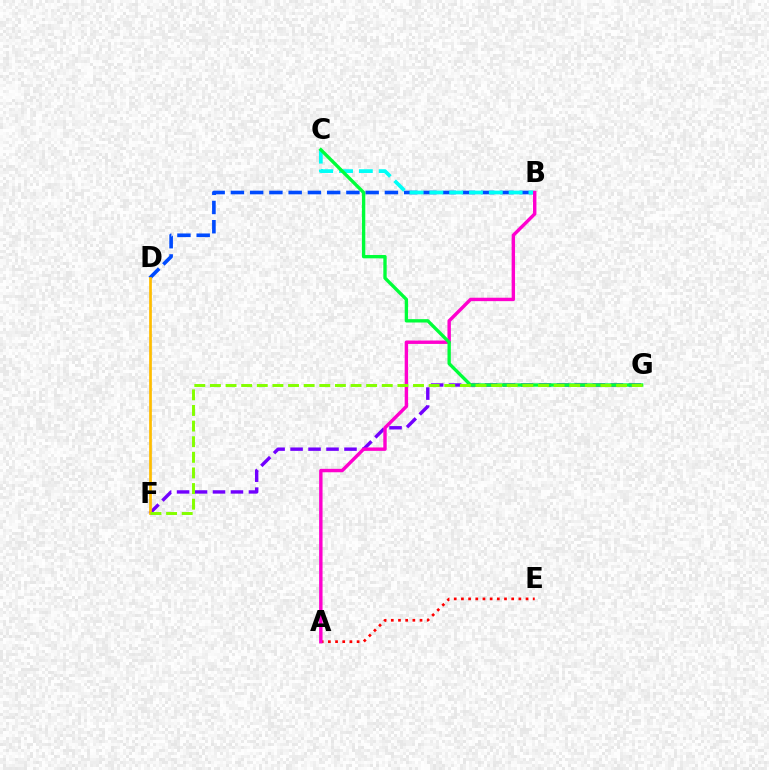{('F', 'G'): [{'color': '#7200ff', 'line_style': 'dashed', 'thickness': 2.44}, {'color': '#84ff00', 'line_style': 'dashed', 'thickness': 2.12}], ('A', 'E'): [{'color': '#ff0000', 'line_style': 'dotted', 'thickness': 1.95}], ('B', 'D'): [{'color': '#004bff', 'line_style': 'dashed', 'thickness': 2.62}], ('B', 'C'): [{'color': '#00fff6', 'line_style': 'dashed', 'thickness': 2.69}], ('A', 'B'): [{'color': '#ff00cf', 'line_style': 'solid', 'thickness': 2.45}], ('D', 'F'): [{'color': '#ffbd00', 'line_style': 'solid', 'thickness': 1.96}], ('C', 'G'): [{'color': '#00ff39', 'line_style': 'solid', 'thickness': 2.41}]}